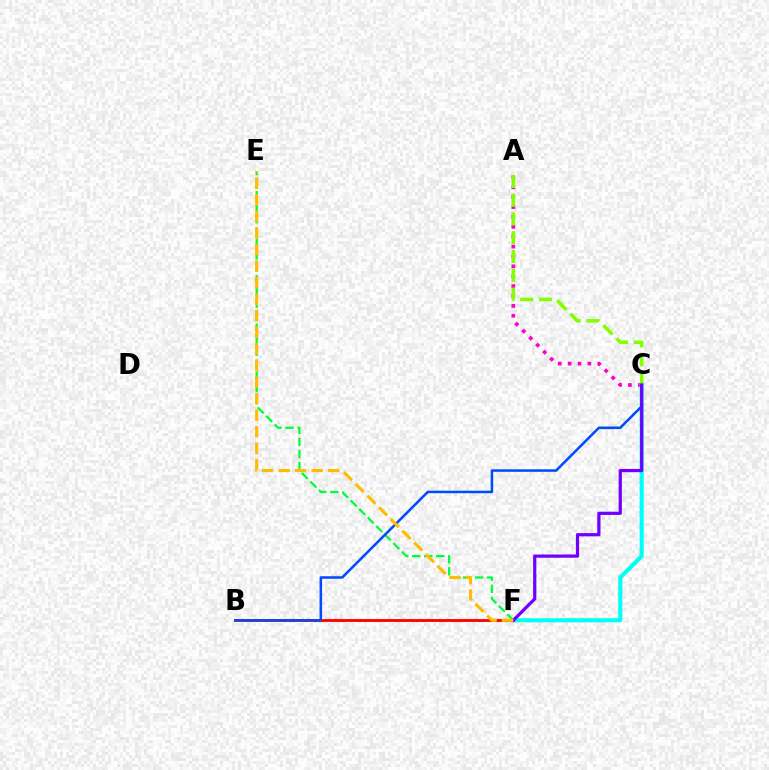{('E', 'F'): [{'color': '#00ff39', 'line_style': 'dashed', 'thickness': 1.64}, {'color': '#ffbd00', 'line_style': 'dashed', 'thickness': 2.25}], ('A', 'C'): [{'color': '#ff00cf', 'line_style': 'dotted', 'thickness': 2.69}, {'color': '#84ff00', 'line_style': 'dashed', 'thickness': 2.55}], ('C', 'F'): [{'color': '#00fff6', 'line_style': 'solid', 'thickness': 2.94}, {'color': '#7200ff', 'line_style': 'solid', 'thickness': 2.33}], ('B', 'F'): [{'color': '#ff0000', 'line_style': 'solid', 'thickness': 2.05}], ('B', 'C'): [{'color': '#004bff', 'line_style': 'solid', 'thickness': 1.82}]}